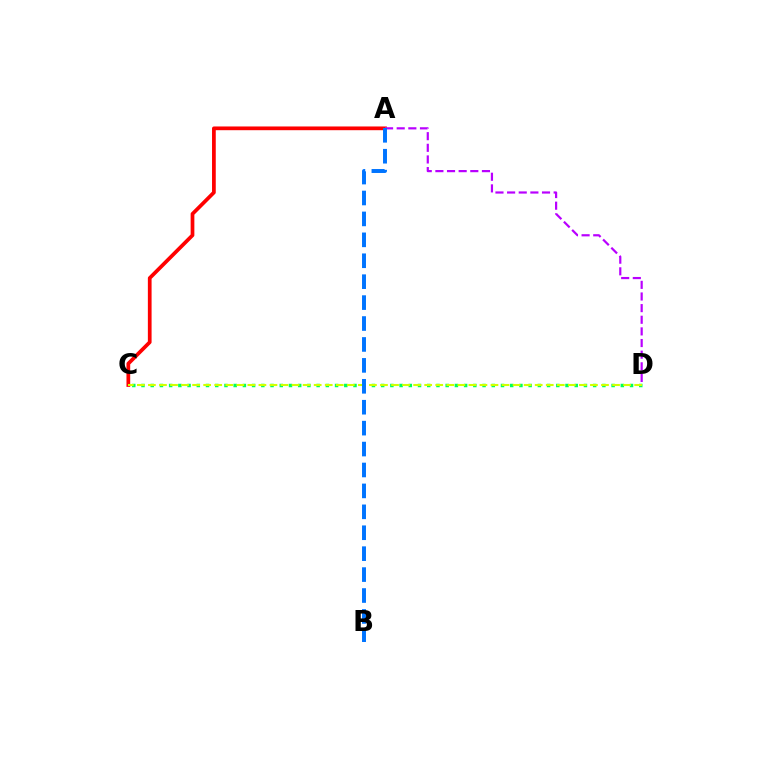{('C', 'D'): [{'color': '#00ff5c', 'line_style': 'dotted', 'thickness': 2.5}, {'color': '#d1ff00', 'line_style': 'dashed', 'thickness': 1.5}], ('A', 'C'): [{'color': '#ff0000', 'line_style': 'solid', 'thickness': 2.68}], ('A', 'D'): [{'color': '#b900ff', 'line_style': 'dashed', 'thickness': 1.58}], ('A', 'B'): [{'color': '#0074ff', 'line_style': 'dashed', 'thickness': 2.84}]}